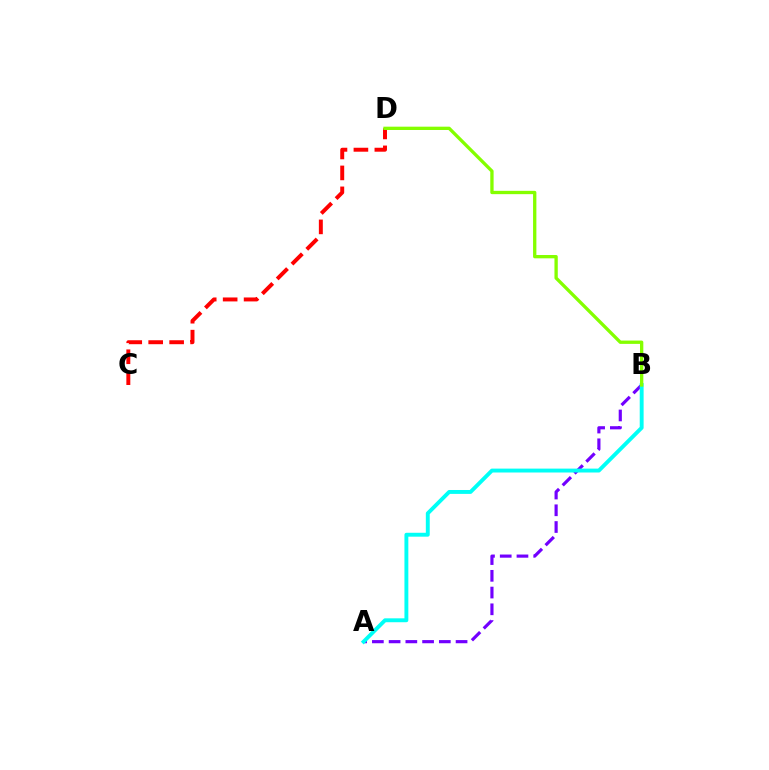{('A', 'B'): [{'color': '#7200ff', 'line_style': 'dashed', 'thickness': 2.27}, {'color': '#00fff6', 'line_style': 'solid', 'thickness': 2.8}], ('C', 'D'): [{'color': '#ff0000', 'line_style': 'dashed', 'thickness': 2.84}], ('B', 'D'): [{'color': '#84ff00', 'line_style': 'solid', 'thickness': 2.39}]}